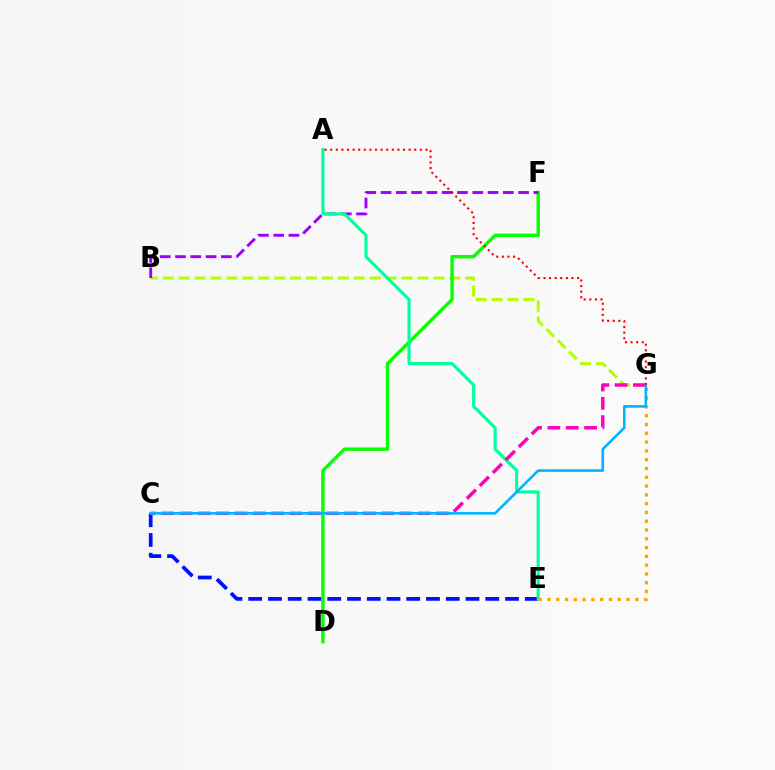{('B', 'G'): [{'color': '#b3ff00', 'line_style': 'dashed', 'thickness': 2.16}], ('C', 'E'): [{'color': '#0010ff', 'line_style': 'dashed', 'thickness': 2.68}], ('D', 'F'): [{'color': '#08ff00', 'line_style': 'solid', 'thickness': 2.45}], ('B', 'F'): [{'color': '#9b00ff', 'line_style': 'dashed', 'thickness': 2.08}], ('A', 'E'): [{'color': '#00ff9d', 'line_style': 'solid', 'thickness': 2.25}], ('C', 'G'): [{'color': '#ff00bd', 'line_style': 'dashed', 'thickness': 2.49}, {'color': '#00b5ff', 'line_style': 'solid', 'thickness': 1.87}], ('E', 'G'): [{'color': '#ffa500', 'line_style': 'dotted', 'thickness': 2.39}], ('A', 'G'): [{'color': '#ff0000', 'line_style': 'dotted', 'thickness': 1.52}]}